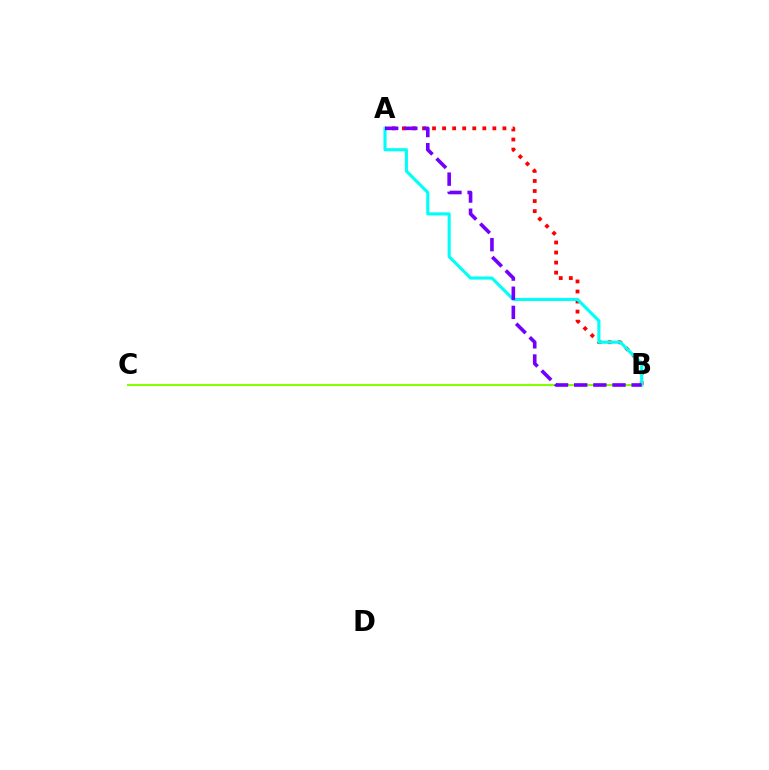{('A', 'B'): [{'color': '#ff0000', 'line_style': 'dotted', 'thickness': 2.73}, {'color': '#00fff6', 'line_style': 'solid', 'thickness': 2.24}, {'color': '#7200ff', 'line_style': 'dashed', 'thickness': 2.6}], ('B', 'C'): [{'color': '#84ff00', 'line_style': 'solid', 'thickness': 1.51}]}